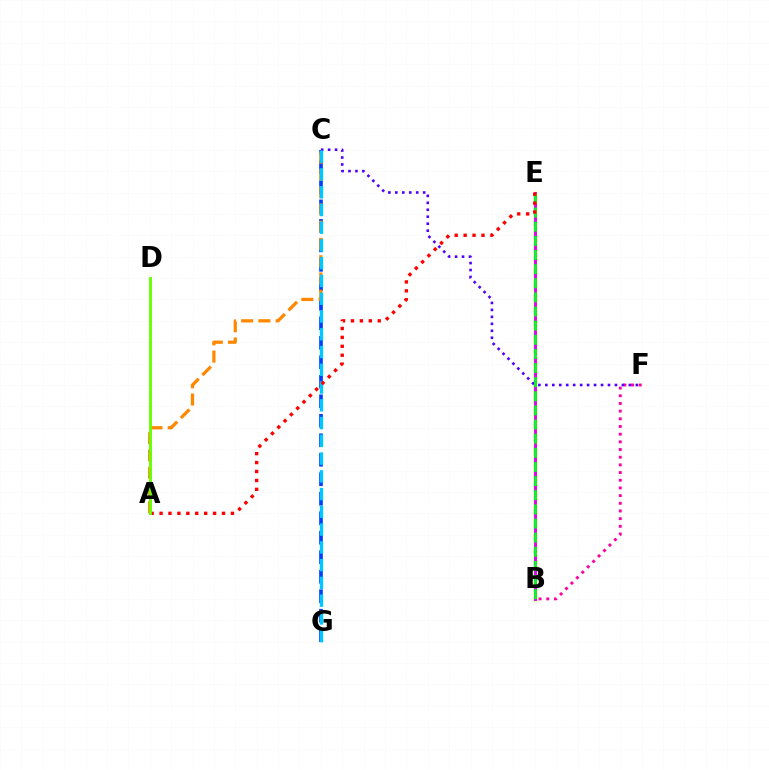{('B', 'E'): [{'color': '#00ffaf', 'line_style': 'dashed', 'thickness': 1.72}, {'color': '#eeff00', 'line_style': 'solid', 'thickness': 2.49}, {'color': '#d600ff', 'line_style': 'solid', 'thickness': 2.05}, {'color': '#00ff27', 'line_style': 'dashed', 'thickness': 1.92}], ('B', 'F'): [{'color': '#ff00a0', 'line_style': 'dotted', 'thickness': 2.09}], ('C', 'G'): [{'color': '#003fff', 'line_style': 'dashed', 'thickness': 2.65}, {'color': '#00c7ff', 'line_style': 'dashed', 'thickness': 2.41}], ('C', 'F'): [{'color': '#4f00ff', 'line_style': 'dotted', 'thickness': 1.89}], ('A', 'C'): [{'color': '#ff8800', 'line_style': 'dashed', 'thickness': 2.34}], ('A', 'E'): [{'color': '#ff0000', 'line_style': 'dotted', 'thickness': 2.42}], ('A', 'D'): [{'color': '#66ff00', 'line_style': 'solid', 'thickness': 2.07}]}